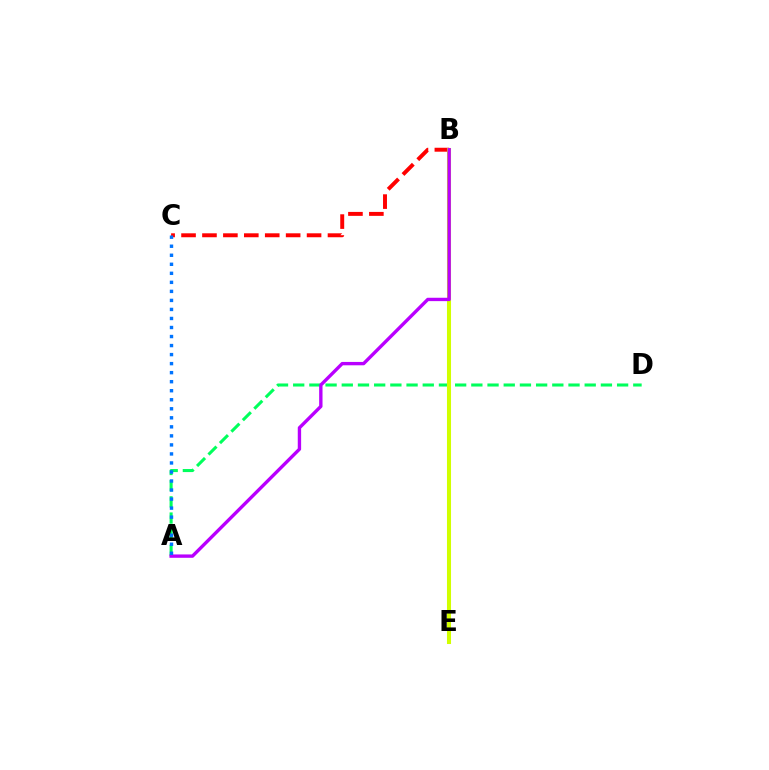{('B', 'C'): [{'color': '#ff0000', 'line_style': 'dashed', 'thickness': 2.84}], ('A', 'D'): [{'color': '#00ff5c', 'line_style': 'dashed', 'thickness': 2.2}], ('B', 'E'): [{'color': '#d1ff00', 'line_style': 'solid', 'thickness': 2.92}], ('A', 'B'): [{'color': '#b900ff', 'line_style': 'solid', 'thickness': 2.42}], ('A', 'C'): [{'color': '#0074ff', 'line_style': 'dotted', 'thickness': 2.45}]}